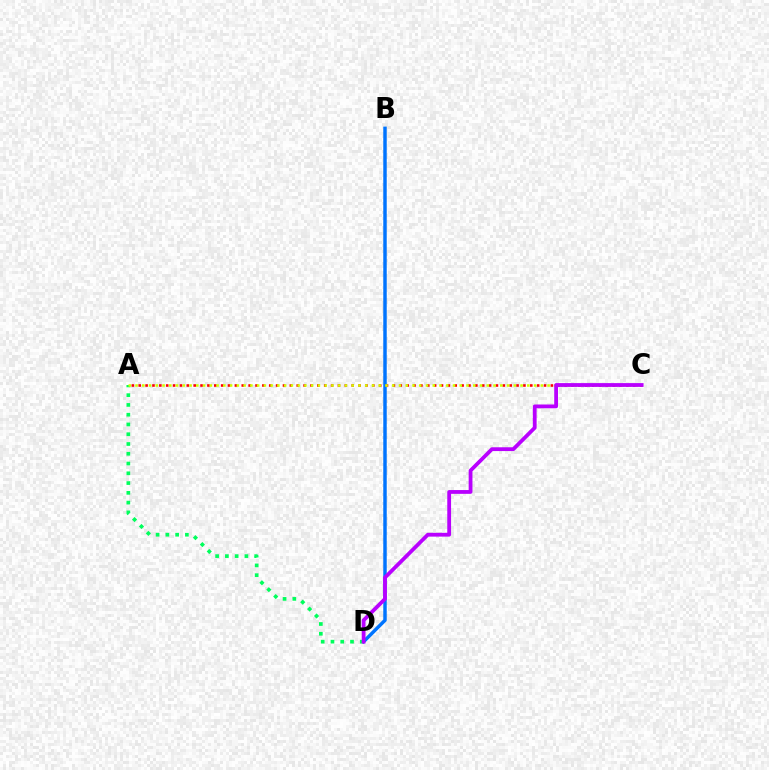{('B', 'D'): [{'color': '#0074ff', 'line_style': 'solid', 'thickness': 2.49}], ('A', 'C'): [{'color': '#ff0000', 'line_style': 'dotted', 'thickness': 1.87}, {'color': '#d1ff00', 'line_style': 'dotted', 'thickness': 1.84}], ('A', 'D'): [{'color': '#00ff5c', 'line_style': 'dotted', 'thickness': 2.65}], ('C', 'D'): [{'color': '#b900ff', 'line_style': 'solid', 'thickness': 2.73}]}